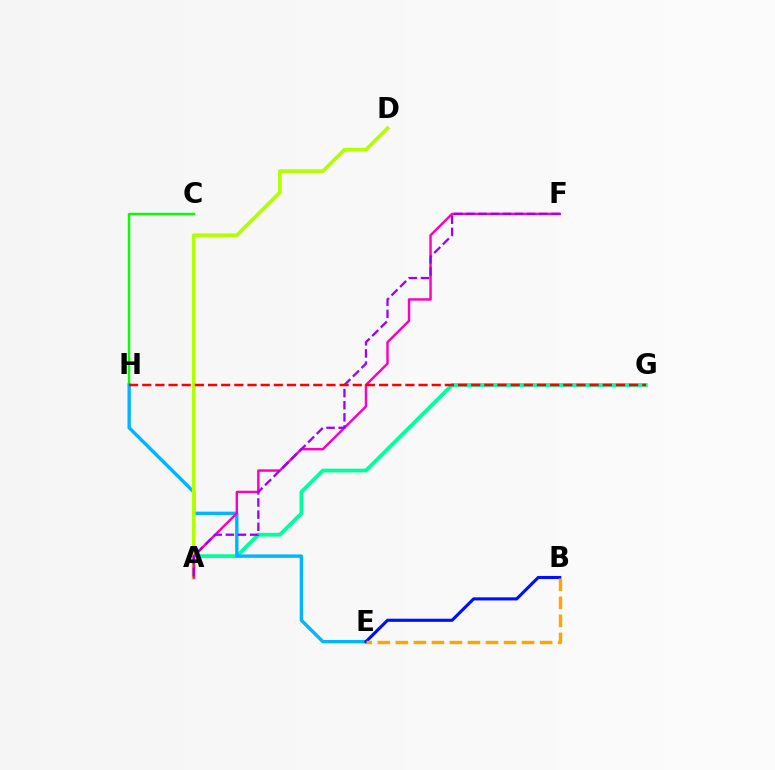{('C', 'H'): [{'color': '#08ff00', 'line_style': 'solid', 'thickness': 1.75}], ('A', 'G'): [{'color': '#00ff9d', 'line_style': 'solid', 'thickness': 2.73}], ('E', 'H'): [{'color': '#00b5ff', 'line_style': 'solid', 'thickness': 2.44}], ('A', 'D'): [{'color': '#b3ff00', 'line_style': 'solid', 'thickness': 2.69}], ('A', 'F'): [{'color': '#ff00bd', 'line_style': 'solid', 'thickness': 1.76}, {'color': '#9b00ff', 'line_style': 'dashed', 'thickness': 1.65}], ('B', 'E'): [{'color': '#0010ff', 'line_style': 'solid', 'thickness': 2.24}, {'color': '#ffa500', 'line_style': 'dashed', 'thickness': 2.45}], ('G', 'H'): [{'color': '#ff0000', 'line_style': 'dashed', 'thickness': 1.79}]}